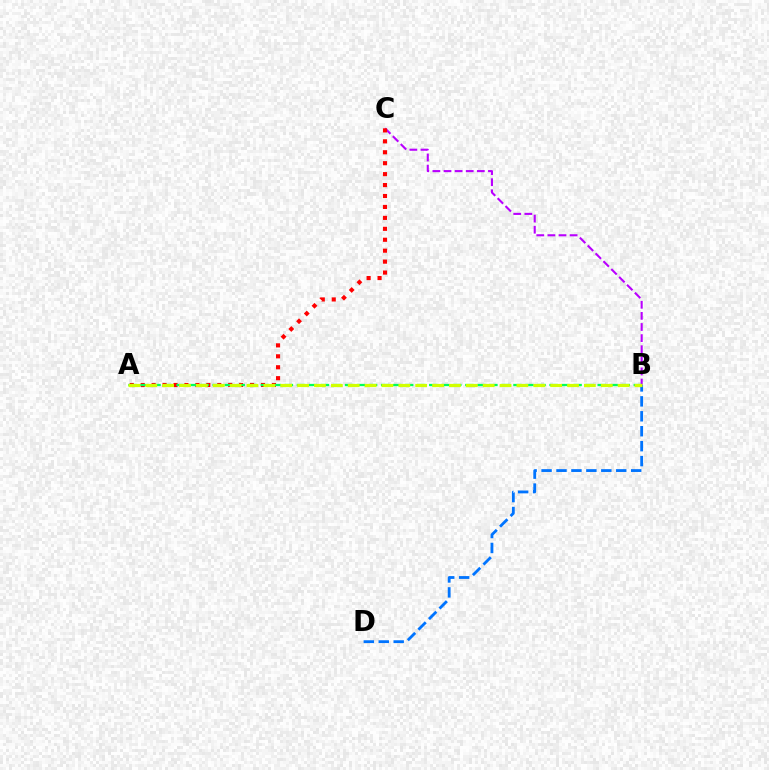{('B', 'C'): [{'color': '#b900ff', 'line_style': 'dashed', 'thickness': 1.51}], ('A', 'C'): [{'color': '#ff0000', 'line_style': 'dotted', 'thickness': 2.97}], ('B', 'D'): [{'color': '#0074ff', 'line_style': 'dashed', 'thickness': 2.03}], ('A', 'B'): [{'color': '#00ff5c', 'line_style': 'dashed', 'thickness': 1.63}, {'color': '#d1ff00', 'line_style': 'dashed', 'thickness': 2.29}]}